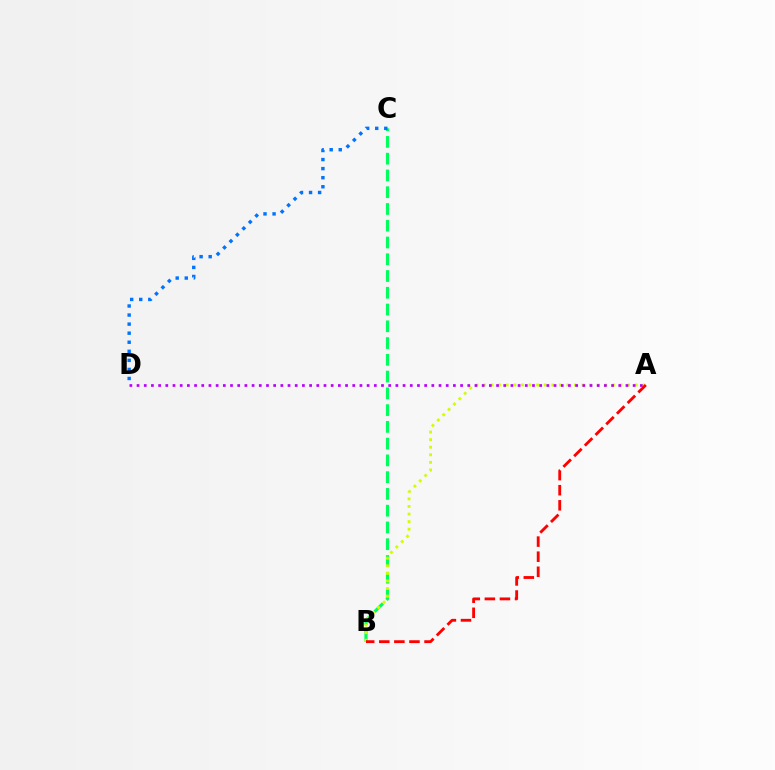{('B', 'C'): [{'color': '#00ff5c', 'line_style': 'dashed', 'thickness': 2.28}], ('C', 'D'): [{'color': '#0074ff', 'line_style': 'dotted', 'thickness': 2.46}], ('A', 'B'): [{'color': '#d1ff00', 'line_style': 'dotted', 'thickness': 2.06}, {'color': '#ff0000', 'line_style': 'dashed', 'thickness': 2.05}], ('A', 'D'): [{'color': '#b900ff', 'line_style': 'dotted', 'thickness': 1.95}]}